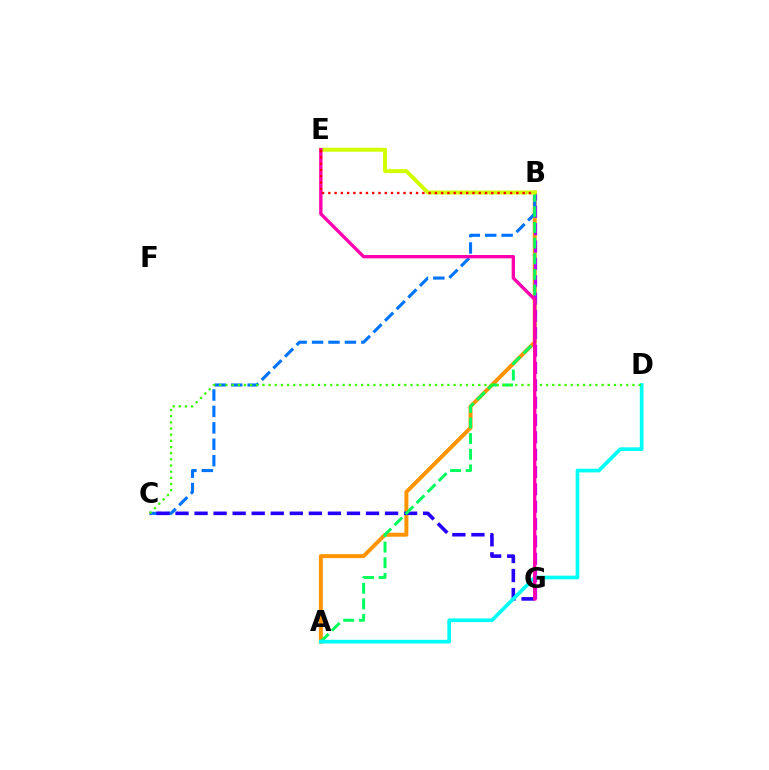{('A', 'B'): [{'color': '#ff9400', 'line_style': 'solid', 'thickness': 2.85}, {'color': '#00ff5c', 'line_style': 'dashed', 'thickness': 2.12}], ('B', 'G'): [{'color': '#b900ff', 'line_style': 'dashed', 'thickness': 2.36}], ('B', 'C'): [{'color': '#0074ff', 'line_style': 'dashed', 'thickness': 2.23}], ('C', 'G'): [{'color': '#2500ff', 'line_style': 'dashed', 'thickness': 2.59}], ('B', 'E'): [{'color': '#d1ff00', 'line_style': 'solid', 'thickness': 2.84}, {'color': '#ff0000', 'line_style': 'dotted', 'thickness': 1.7}], ('A', 'D'): [{'color': '#00fff6', 'line_style': 'solid', 'thickness': 2.65}], ('C', 'D'): [{'color': '#3dff00', 'line_style': 'dotted', 'thickness': 1.68}], ('E', 'G'): [{'color': '#ff00ac', 'line_style': 'solid', 'thickness': 2.4}]}